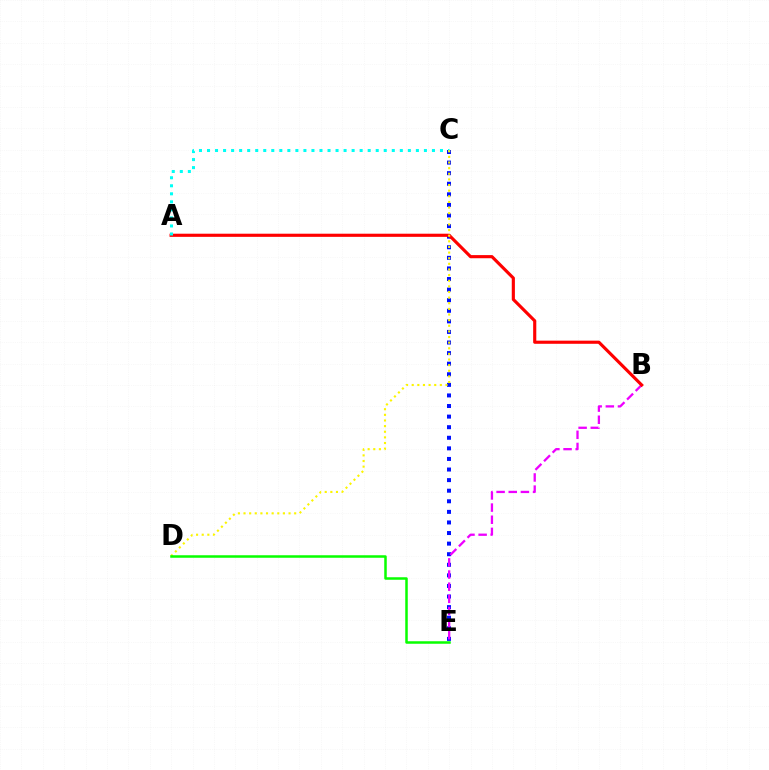{('C', 'E'): [{'color': '#0010ff', 'line_style': 'dotted', 'thickness': 2.88}], ('B', 'E'): [{'color': '#ee00ff', 'line_style': 'dashed', 'thickness': 1.65}], ('A', 'B'): [{'color': '#ff0000', 'line_style': 'solid', 'thickness': 2.26}], ('A', 'C'): [{'color': '#00fff6', 'line_style': 'dotted', 'thickness': 2.18}], ('C', 'D'): [{'color': '#fcf500', 'line_style': 'dotted', 'thickness': 1.53}], ('D', 'E'): [{'color': '#08ff00', 'line_style': 'solid', 'thickness': 1.81}]}